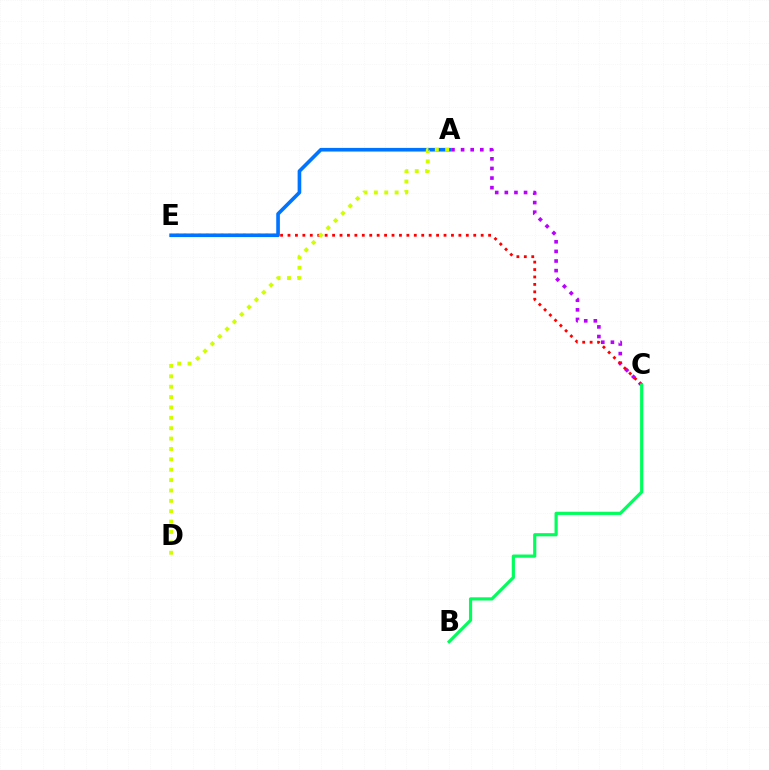{('A', 'C'): [{'color': '#b900ff', 'line_style': 'dotted', 'thickness': 2.61}], ('C', 'E'): [{'color': '#ff0000', 'line_style': 'dotted', 'thickness': 2.02}], ('A', 'E'): [{'color': '#0074ff', 'line_style': 'solid', 'thickness': 2.62}], ('A', 'D'): [{'color': '#d1ff00', 'line_style': 'dotted', 'thickness': 2.82}], ('B', 'C'): [{'color': '#00ff5c', 'line_style': 'solid', 'thickness': 2.29}]}